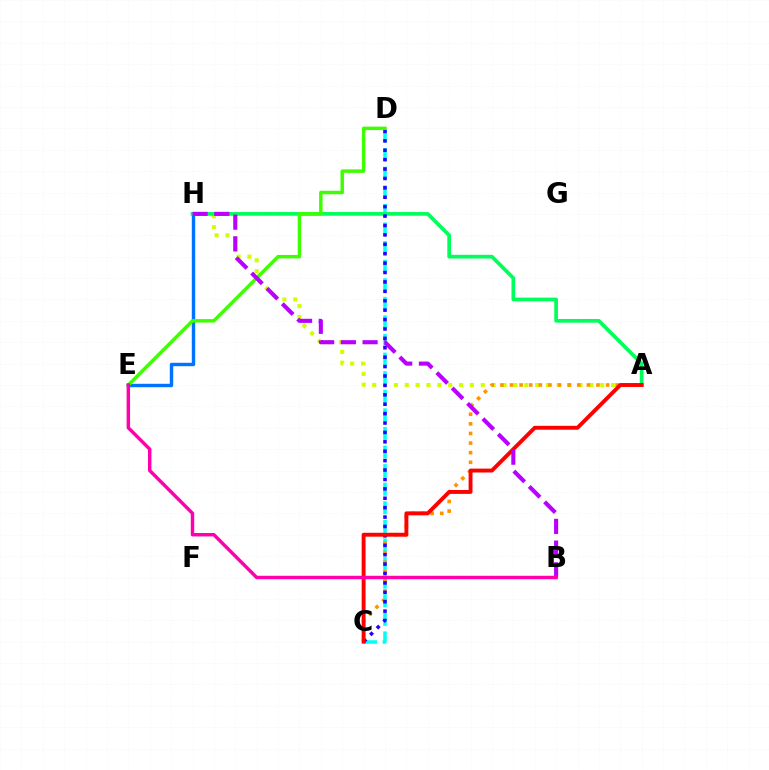{('A', 'H'): [{'color': '#d1ff00', 'line_style': 'dotted', 'thickness': 2.95}, {'color': '#00ff5c', 'line_style': 'solid', 'thickness': 2.66}], ('C', 'D'): [{'color': '#00fff6', 'line_style': 'dashed', 'thickness': 2.53}, {'color': '#2500ff', 'line_style': 'dotted', 'thickness': 2.56}], ('A', 'C'): [{'color': '#ff9400', 'line_style': 'dotted', 'thickness': 2.61}, {'color': '#ff0000', 'line_style': 'solid', 'thickness': 2.81}], ('E', 'H'): [{'color': '#0074ff', 'line_style': 'solid', 'thickness': 2.46}], ('D', 'E'): [{'color': '#3dff00', 'line_style': 'solid', 'thickness': 2.49}], ('B', 'H'): [{'color': '#b900ff', 'line_style': 'dashed', 'thickness': 2.95}], ('B', 'E'): [{'color': '#ff00ac', 'line_style': 'solid', 'thickness': 2.48}]}